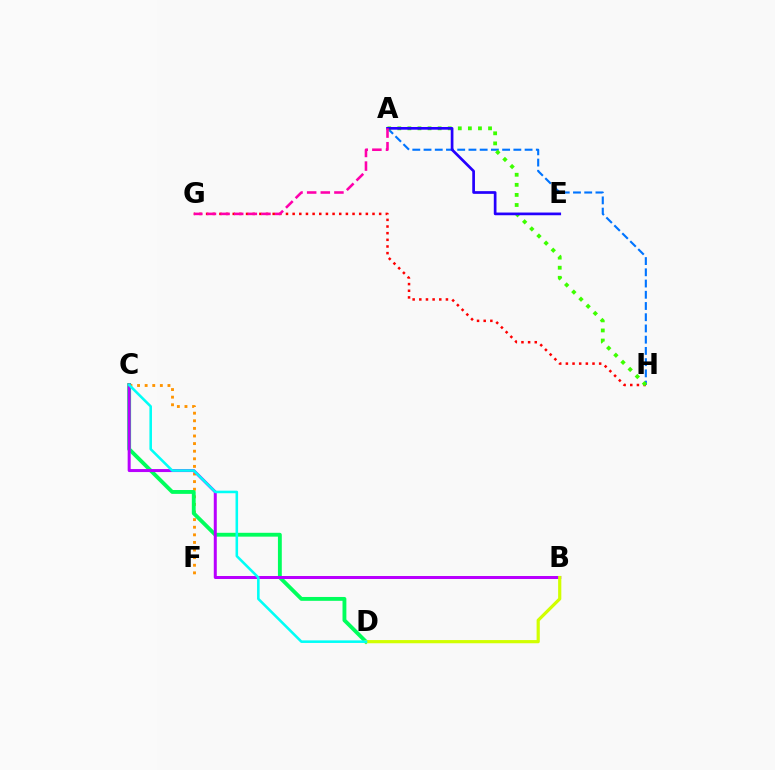{('G', 'H'): [{'color': '#ff0000', 'line_style': 'dotted', 'thickness': 1.81}], ('A', 'H'): [{'color': '#0074ff', 'line_style': 'dashed', 'thickness': 1.53}, {'color': '#3dff00', 'line_style': 'dotted', 'thickness': 2.74}], ('C', 'F'): [{'color': '#ff9400', 'line_style': 'dotted', 'thickness': 2.07}], ('C', 'D'): [{'color': '#00ff5c', 'line_style': 'solid', 'thickness': 2.78}, {'color': '#00fff6', 'line_style': 'solid', 'thickness': 1.85}], ('B', 'C'): [{'color': '#b900ff', 'line_style': 'solid', 'thickness': 2.16}], ('A', 'E'): [{'color': '#2500ff', 'line_style': 'solid', 'thickness': 1.95}], ('B', 'D'): [{'color': '#d1ff00', 'line_style': 'solid', 'thickness': 2.29}], ('A', 'G'): [{'color': '#ff00ac', 'line_style': 'dashed', 'thickness': 1.85}]}